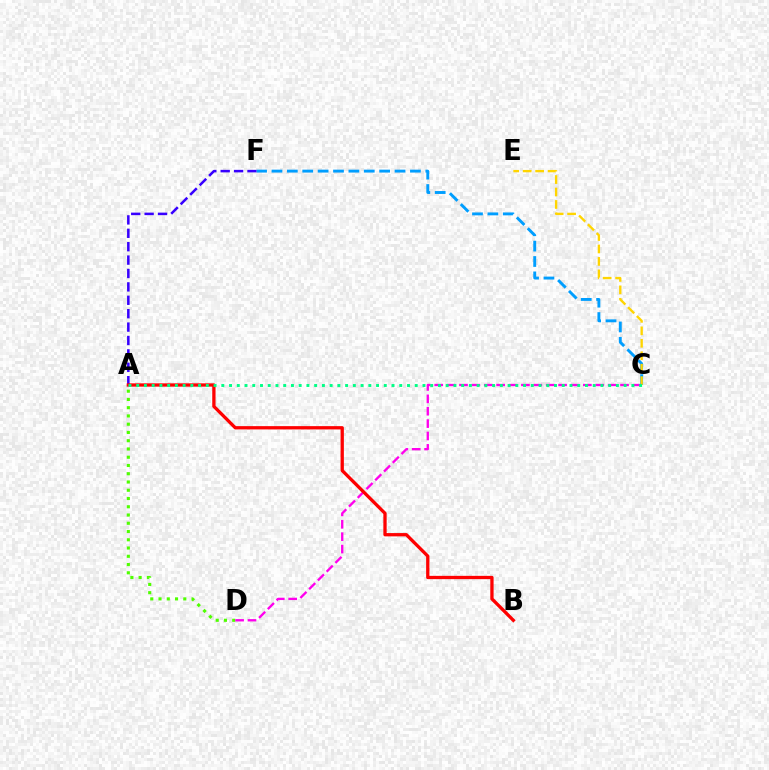{('A', 'F'): [{'color': '#3700ff', 'line_style': 'dashed', 'thickness': 1.82}], ('C', 'F'): [{'color': '#009eff', 'line_style': 'dashed', 'thickness': 2.09}], ('C', 'E'): [{'color': '#ffd500', 'line_style': 'dashed', 'thickness': 1.69}], ('A', 'D'): [{'color': '#4fff00', 'line_style': 'dotted', 'thickness': 2.24}], ('C', 'D'): [{'color': '#ff00ed', 'line_style': 'dashed', 'thickness': 1.68}], ('A', 'B'): [{'color': '#ff0000', 'line_style': 'solid', 'thickness': 2.37}], ('A', 'C'): [{'color': '#00ff86', 'line_style': 'dotted', 'thickness': 2.1}]}